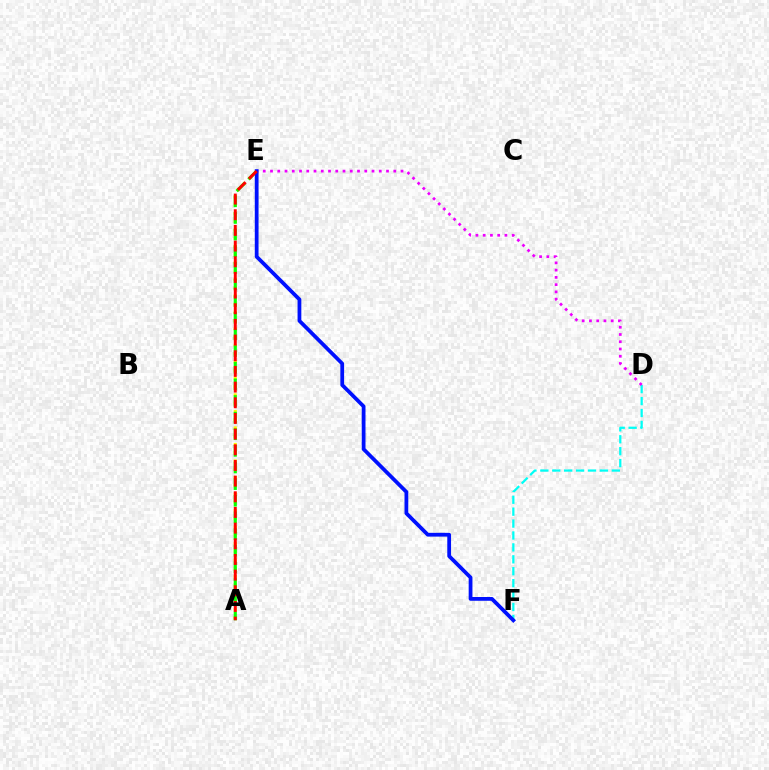{('A', 'E'): [{'color': '#fcf500', 'line_style': 'dotted', 'thickness': 2.24}, {'color': '#08ff00', 'line_style': 'dashed', 'thickness': 2.26}, {'color': '#ff0000', 'line_style': 'dashed', 'thickness': 2.13}], ('D', 'F'): [{'color': '#00fff6', 'line_style': 'dashed', 'thickness': 1.62}], ('D', 'E'): [{'color': '#ee00ff', 'line_style': 'dotted', 'thickness': 1.97}], ('E', 'F'): [{'color': '#0010ff', 'line_style': 'solid', 'thickness': 2.71}]}